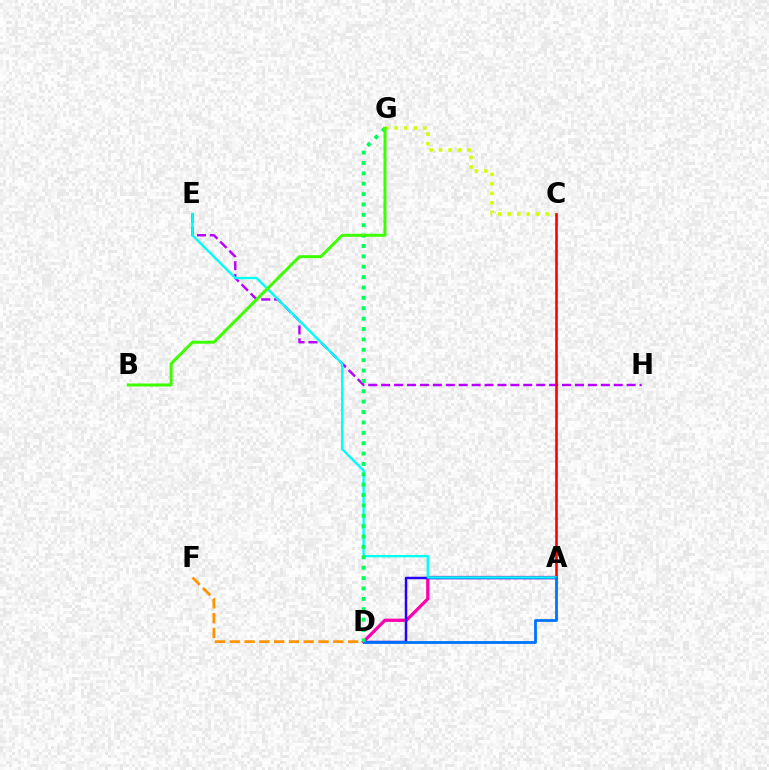{('E', 'H'): [{'color': '#b900ff', 'line_style': 'dashed', 'thickness': 1.75}], ('C', 'G'): [{'color': '#d1ff00', 'line_style': 'dotted', 'thickness': 2.57}], ('A', 'D'): [{'color': '#ff00ac', 'line_style': 'solid', 'thickness': 2.34}, {'color': '#2500ff', 'line_style': 'solid', 'thickness': 1.79}, {'color': '#0074ff', 'line_style': 'solid', 'thickness': 2.01}], ('A', 'C'): [{'color': '#ff0000', 'line_style': 'solid', 'thickness': 1.88}], ('A', 'E'): [{'color': '#00fff6', 'line_style': 'solid', 'thickness': 1.72}], ('D', 'F'): [{'color': '#ff9400', 'line_style': 'dashed', 'thickness': 2.01}], ('D', 'G'): [{'color': '#00ff5c', 'line_style': 'dotted', 'thickness': 2.82}], ('B', 'G'): [{'color': '#3dff00', 'line_style': 'solid', 'thickness': 2.15}]}